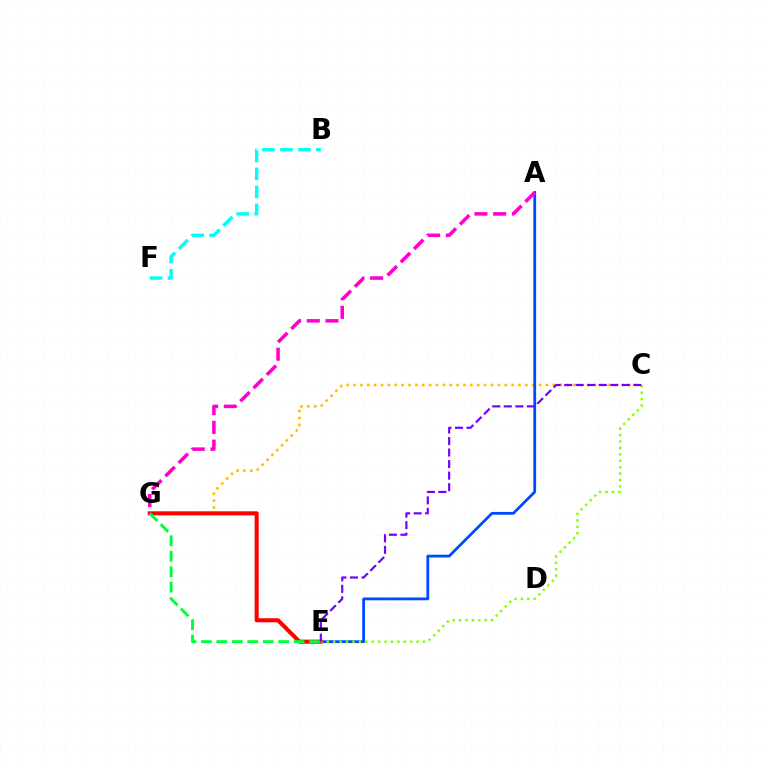{('C', 'G'): [{'color': '#ffbd00', 'line_style': 'dotted', 'thickness': 1.87}], ('A', 'E'): [{'color': '#004bff', 'line_style': 'solid', 'thickness': 2.01}], ('E', 'G'): [{'color': '#ff0000', 'line_style': 'solid', 'thickness': 2.93}, {'color': '#00ff39', 'line_style': 'dashed', 'thickness': 2.1}], ('A', 'G'): [{'color': '#ff00cf', 'line_style': 'dashed', 'thickness': 2.54}], ('B', 'F'): [{'color': '#00fff6', 'line_style': 'dashed', 'thickness': 2.44}], ('C', 'E'): [{'color': '#84ff00', 'line_style': 'dotted', 'thickness': 1.74}, {'color': '#7200ff', 'line_style': 'dashed', 'thickness': 1.57}]}